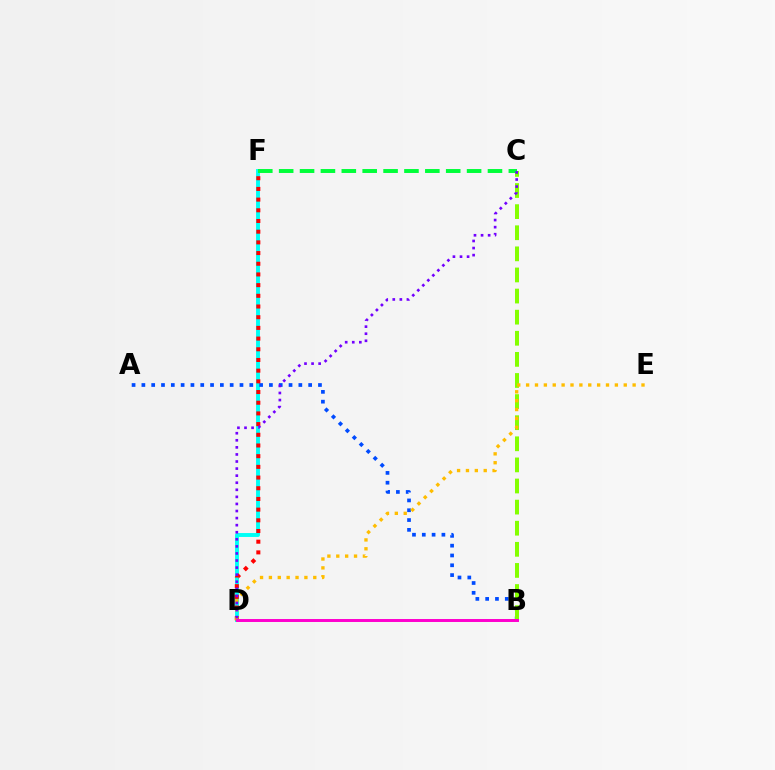{('D', 'F'): [{'color': '#00fff6', 'line_style': 'solid', 'thickness': 2.81}, {'color': '#ff0000', 'line_style': 'dotted', 'thickness': 2.9}], ('A', 'B'): [{'color': '#004bff', 'line_style': 'dotted', 'thickness': 2.67}], ('B', 'C'): [{'color': '#84ff00', 'line_style': 'dashed', 'thickness': 2.87}], ('D', 'E'): [{'color': '#ffbd00', 'line_style': 'dotted', 'thickness': 2.41}], ('B', 'D'): [{'color': '#ff00cf', 'line_style': 'solid', 'thickness': 2.13}], ('C', 'F'): [{'color': '#00ff39', 'line_style': 'dashed', 'thickness': 2.84}], ('C', 'D'): [{'color': '#7200ff', 'line_style': 'dotted', 'thickness': 1.92}]}